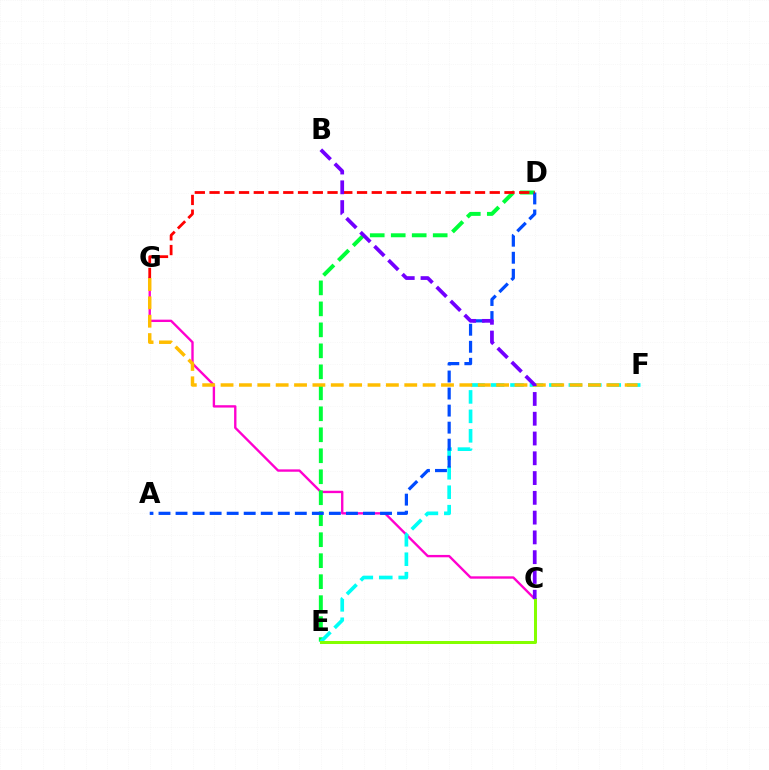{('C', 'G'): [{'color': '#ff00cf', 'line_style': 'solid', 'thickness': 1.7}], ('D', 'E'): [{'color': '#00ff39', 'line_style': 'dashed', 'thickness': 2.85}], ('E', 'F'): [{'color': '#00fff6', 'line_style': 'dashed', 'thickness': 2.64}], ('A', 'D'): [{'color': '#004bff', 'line_style': 'dashed', 'thickness': 2.31}], ('C', 'E'): [{'color': '#84ff00', 'line_style': 'solid', 'thickness': 2.17}], ('F', 'G'): [{'color': '#ffbd00', 'line_style': 'dashed', 'thickness': 2.5}], ('D', 'G'): [{'color': '#ff0000', 'line_style': 'dashed', 'thickness': 2.0}], ('B', 'C'): [{'color': '#7200ff', 'line_style': 'dashed', 'thickness': 2.69}]}